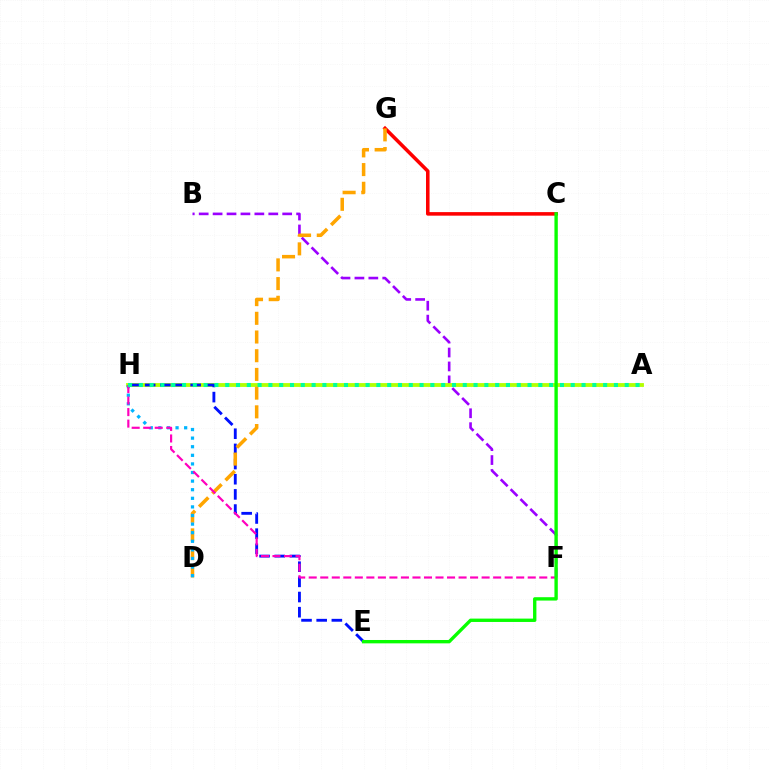{('C', 'G'): [{'color': '#ff0000', 'line_style': 'solid', 'thickness': 2.56}], ('B', 'F'): [{'color': '#9b00ff', 'line_style': 'dashed', 'thickness': 1.89}], ('A', 'H'): [{'color': '#b3ff00', 'line_style': 'solid', 'thickness': 2.75}, {'color': '#00ff9d', 'line_style': 'dotted', 'thickness': 2.93}], ('E', 'H'): [{'color': '#0010ff', 'line_style': 'dashed', 'thickness': 2.06}], ('D', 'G'): [{'color': '#ffa500', 'line_style': 'dashed', 'thickness': 2.54}], ('D', 'H'): [{'color': '#00b5ff', 'line_style': 'dotted', 'thickness': 2.34}], ('F', 'H'): [{'color': '#ff00bd', 'line_style': 'dashed', 'thickness': 1.57}], ('C', 'E'): [{'color': '#08ff00', 'line_style': 'solid', 'thickness': 2.42}]}